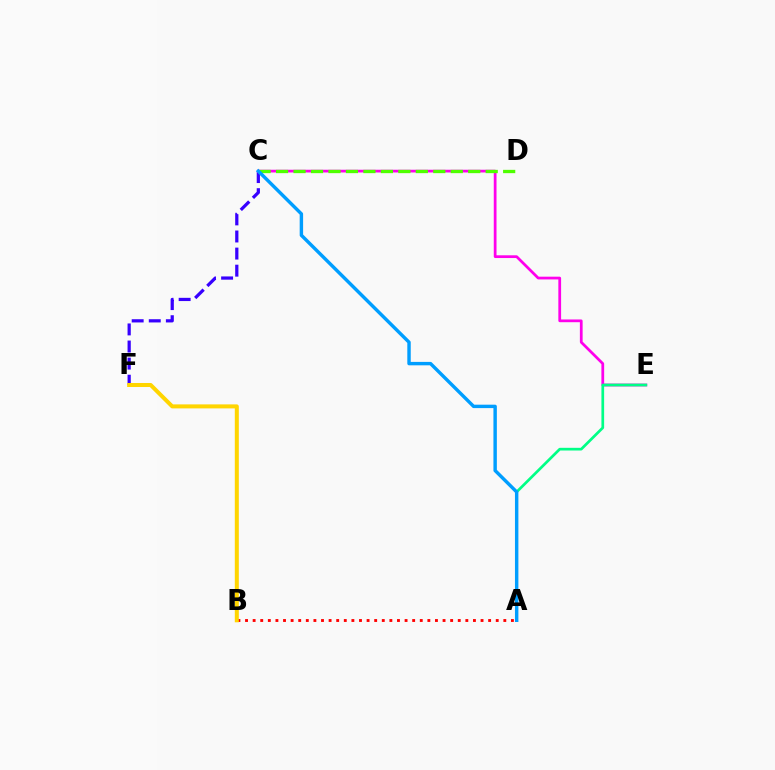{('C', 'F'): [{'color': '#3700ff', 'line_style': 'dashed', 'thickness': 2.32}], ('C', 'E'): [{'color': '#ff00ed', 'line_style': 'solid', 'thickness': 1.98}], ('C', 'D'): [{'color': '#4fff00', 'line_style': 'dashed', 'thickness': 2.37}], ('A', 'E'): [{'color': '#00ff86', 'line_style': 'solid', 'thickness': 1.95}], ('A', 'C'): [{'color': '#009eff', 'line_style': 'solid', 'thickness': 2.46}], ('A', 'B'): [{'color': '#ff0000', 'line_style': 'dotted', 'thickness': 2.06}], ('B', 'F'): [{'color': '#ffd500', 'line_style': 'solid', 'thickness': 2.89}]}